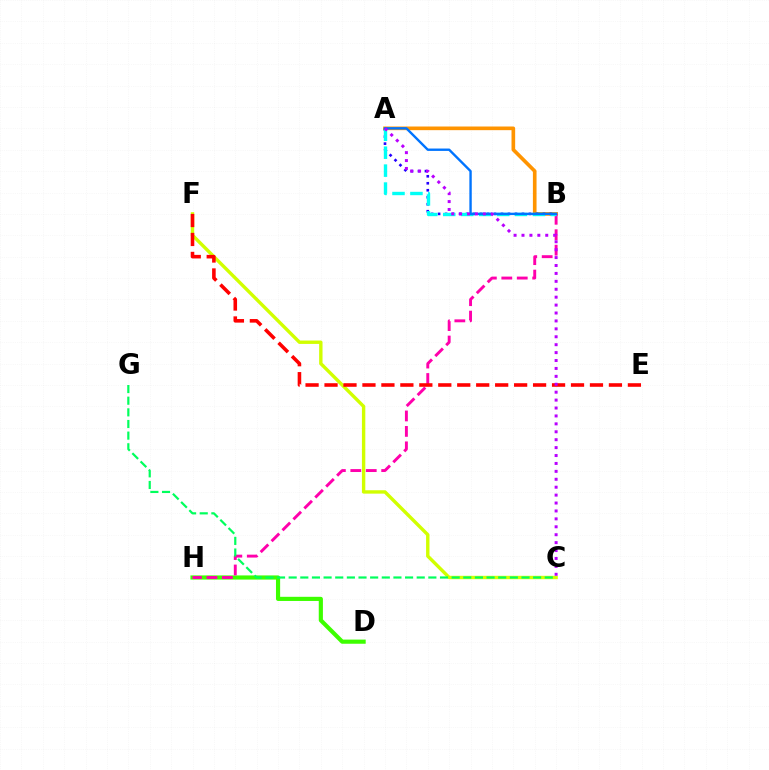{('A', 'B'): [{'color': '#ff9400', 'line_style': 'solid', 'thickness': 2.63}, {'color': '#2500ff', 'line_style': 'dotted', 'thickness': 1.9}, {'color': '#00fff6', 'line_style': 'dashed', 'thickness': 2.44}, {'color': '#0074ff', 'line_style': 'solid', 'thickness': 1.71}], ('D', 'H'): [{'color': '#3dff00', 'line_style': 'solid', 'thickness': 2.99}], ('B', 'H'): [{'color': '#ff00ac', 'line_style': 'dashed', 'thickness': 2.1}], ('C', 'F'): [{'color': '#d1ff00', 'line_style': 'solid', 'thickness': 2.44}], ('C', 'G'): [{'color': '#00ff5c', 'line_style': 'dashed', 'thickness': 1.58}], ('E', 'F'): [{'color': '#ff0000', 'line_style': 'dashed', 'thickness': 2.58}], ('A', 'C'): [{'color': '#b900ff', 'line_style': 'dotted', 'thickness': 2.15}]}